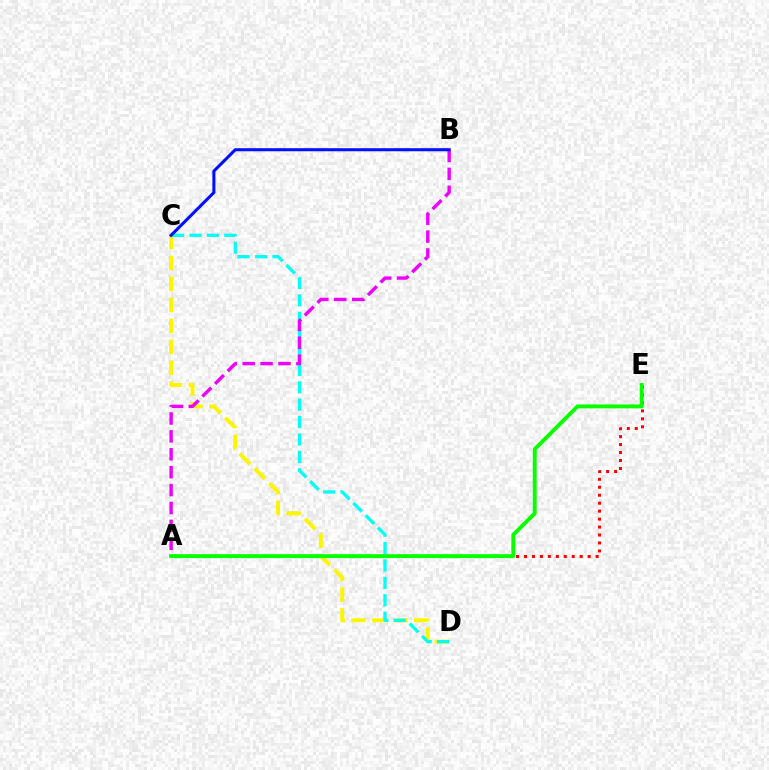{('C', 'D'): [{'color': '#fcf500', 'line_style': 'dashed', 'thickness': 2.85}, {'color': '#00fff6', 'line_style': 'dashed', 'thickness': 2.36}], ('A', 'E'): [{'color': '#ff0000', 'line_style': 'dotted', 'thickness': 2.16}, {'color': '#08ff00', 'line_style': 'solid', 'thickness': 2.81}], ('A', 'B'): [{'color': '#ee00ff', 'line_style': 'dashed', 'thickness': 2.43}], ('B', 'C'): [{'color': '#0010ff', 'line_style': 'solid', 'thickness': 2.2}]}